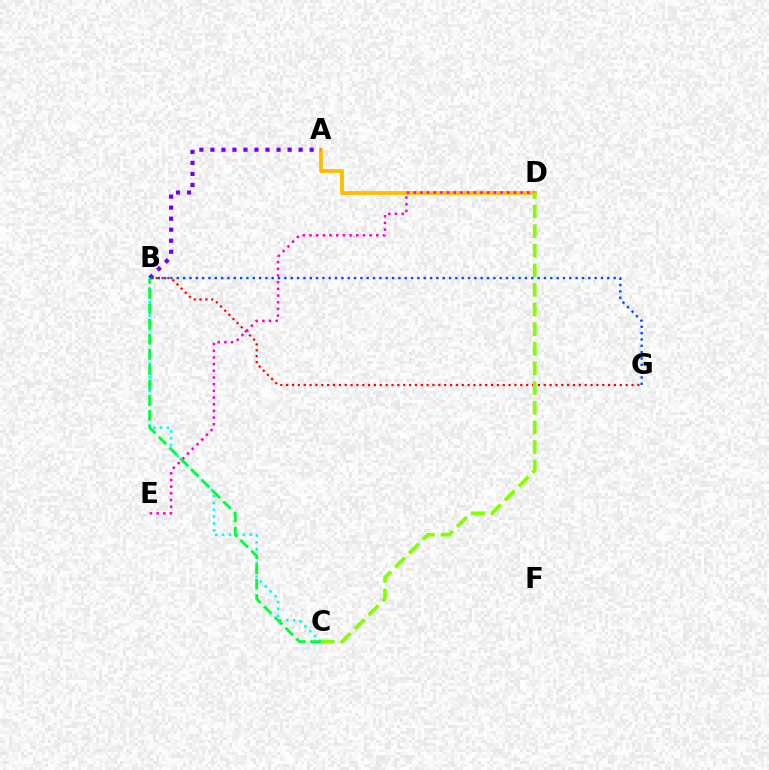{('A', 'D'): [{'color': '#ffbd00', 'line_style': 'solid', 'thickness': 2.73}], ('B', 'G'): [{'color': '#ff0000', 'line_style': 'dotted', 'thickness': 1.59}, {'color': '#004bff', 'line_style': 'dotted', 'thickness': 1.72}], ('B', 'C'): [{'color': '#00fff6', 'line_style': 'dotted', 'thickness': 1.86}, {'color': '#00ff39', 'line_style': 'dashed', 'thickness': 2.07}], ('A', 'B'): [{'color': '#7200ff', 'line_style': 'dotted', 'thickness': 3.0}], ('D', 'E'): [{'color': '#ff00cf', 'line_style': 'dotted', 'thickness': 1.82}], ('C', 'D'): [{'color': '#84ff00', 'line_style': 'dashed', 'thickness': 2.67}]}